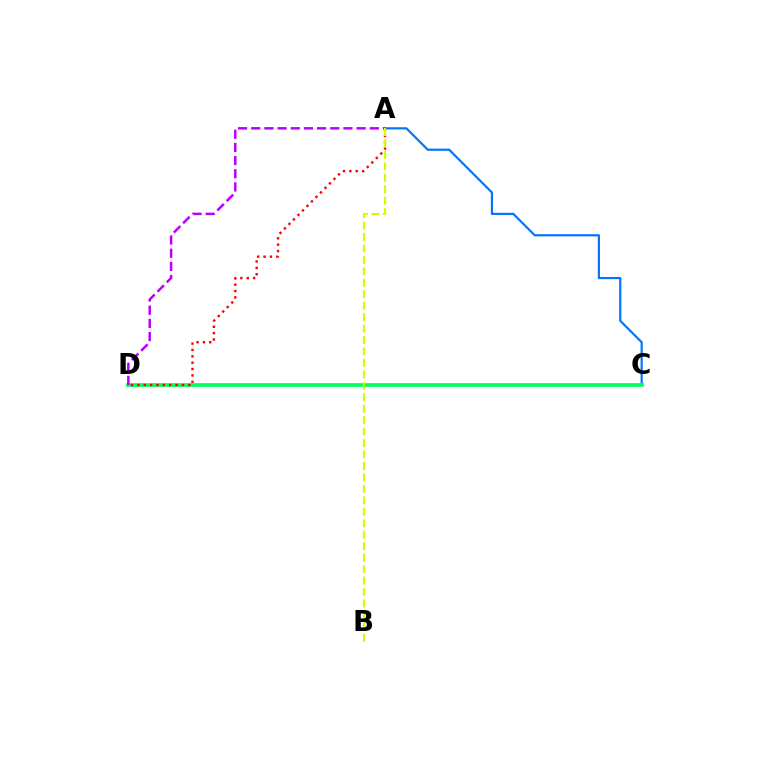{('A', 'C'): [{'color': '#0074ff', 'line_style': 'solid', 'thickness': 1.57}], ('C', 'D'): [{'color': '#00ff5c', 'line_style': 'solid', 'thickness': 2.66}], ('A', 'D'): [{'color': '#b900ff', 'line_style': 'dashed', 'thickness': 1.79}, {'color': '#ff0000', 'line_style': 'dotted', 'thickness': 1.73}], ('A', 'B'): [{'color': '#d1ff00', 'line_style': 'dashed', 'thickness': 1.56}]}